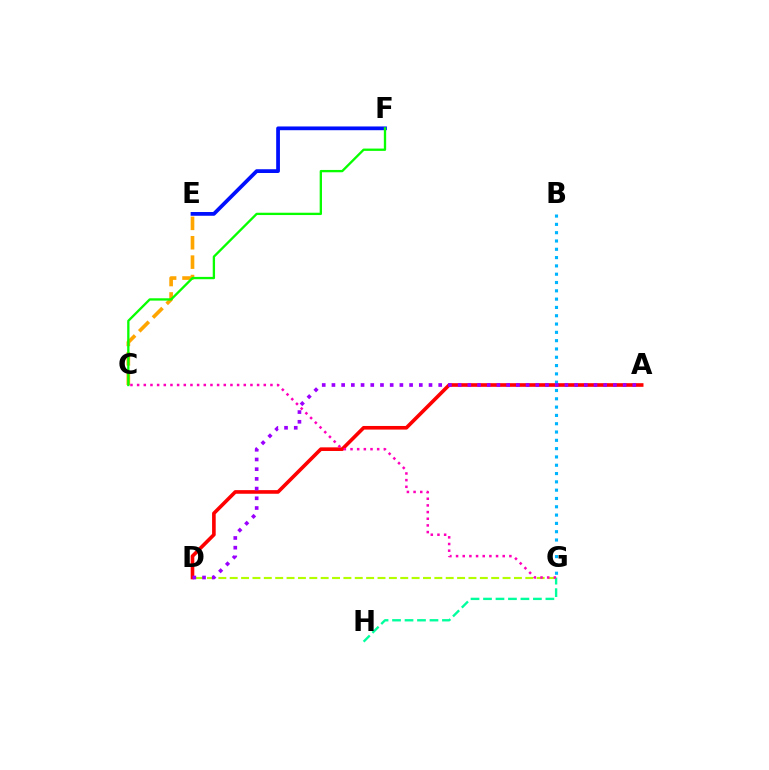{('A', 'D'): [{'color': '#ff0000', 'line_style': 'solid', 'thickness': 2.61}, {'color': '#9b00ff', 'line_style': 'dotted', 'thickness': 2.64}], ('E', 'F'): [{'color': '#0010ff', 'line_style': 'solid', 'thickness': 2.7}], ('C', 'E'): [{'color': '#ffa500', 'line_style': 'dashed', 'thickness': 2.64}], ('D', 'G'): [{'color': '#b3ff00', 'line_style': 'dashed', 'thickness': 1.54}], ('G', 'H'): [{'color': '#00ff9d', 'line_style': 'dashed', 'thickness': 1.7}], ('B', 'G'): [{'color': '#00b5ff', 'line_style': 'dotted', 'thickness': 2.26}], ('C', 'G'): [{'color': '#ff00bd', 'line_style': 'dotted', 'thickness': 1.81}], ('C', 'F'): [{'color': '#08ff00', 'line_style': 'solid', 'thickness': 1.67}]}